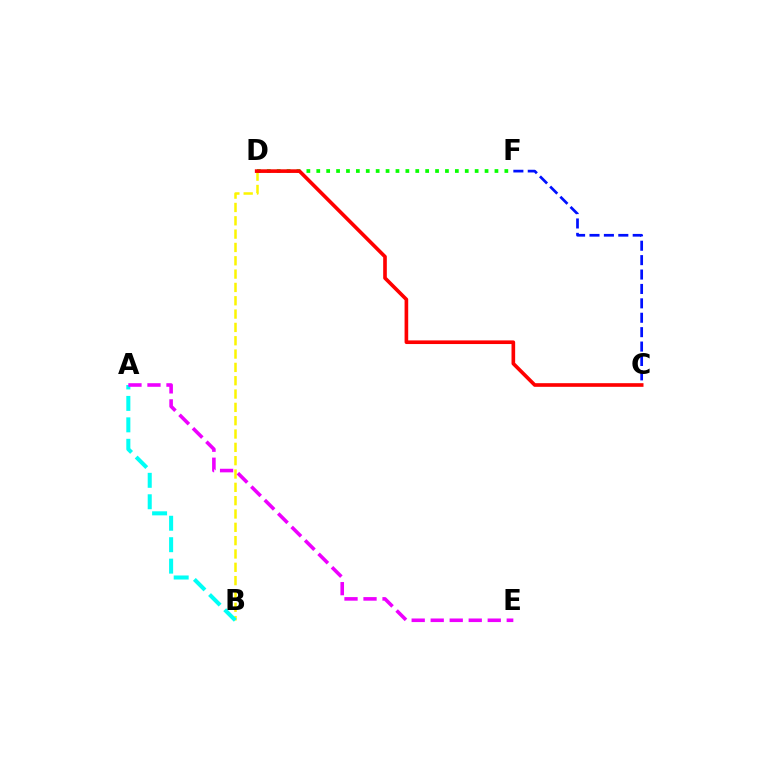{('C', 'F'): [{'color': '#0010ff', 'line_style': 'dashed', 'thickness': 1.96}], ('B', 'D'): [{'color': '#fcf500', 'line_style': 'dashed', 'thickness': 1.81}], ('A', 'B'): [{'color': '#00fff6', 'line_style': 'dashed', 'thickness': 2.91}], ('D', 'F'): [{'color': '#08ff00', 'line_style': 'dotted', 'thickness': 2.69}], ('C', 'D'): [{'color': '#ff0000', 'line_style': 'solid', 'thickness': 2.62}], ('A', 'E'): [{'color': '#ee00ff', 'line_style': 'dashed', 'thickness': 2.58}]}